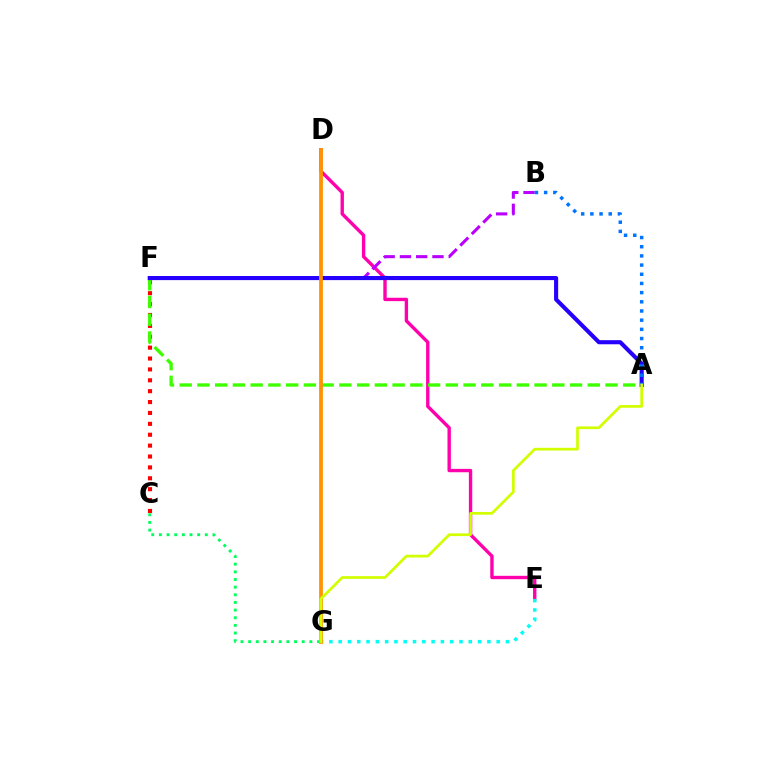{('C', 'G'): [{'color': '#00ff5c', 'line_style': 'dotted', 'thickness': 2.08}], ('D', 'E'): [{'color': '#ff00ac', 'line_style': 'solid', 'thickness': 2.43}], ('C', 'F'): [{'color': '#ff0000', 'line_style': 'dotted', 'thickness': 2.96}], ('B', 'F'): [{'color': '#b900ff', 'line_style': 'dashed', 'thickness': 2.21}], ('A', 'F'): [{'color': '#3dff00', 'line_style': 'dashed', 'thickness': 2.41}, {'color': '#2500ff', 'line_style': 'solid', 'thickness': 2.96}], ('E', 'G'): [{'color': '#00fff6', 'line_style': 'dotted', 'thickness': 2.53}], ('D', 'G'): [{'color': '#ff9400', 'line_style': 'solid', 'thickness': 2.72}], ('A', 'B'): [{'color': '#0074ff', 'line_style': 'dotted', 'thickness': 2.49}], ('A', 'G'): [{'color': '#d1ff00', 'line_style': 'solid', 'thickness': 1.95}]}